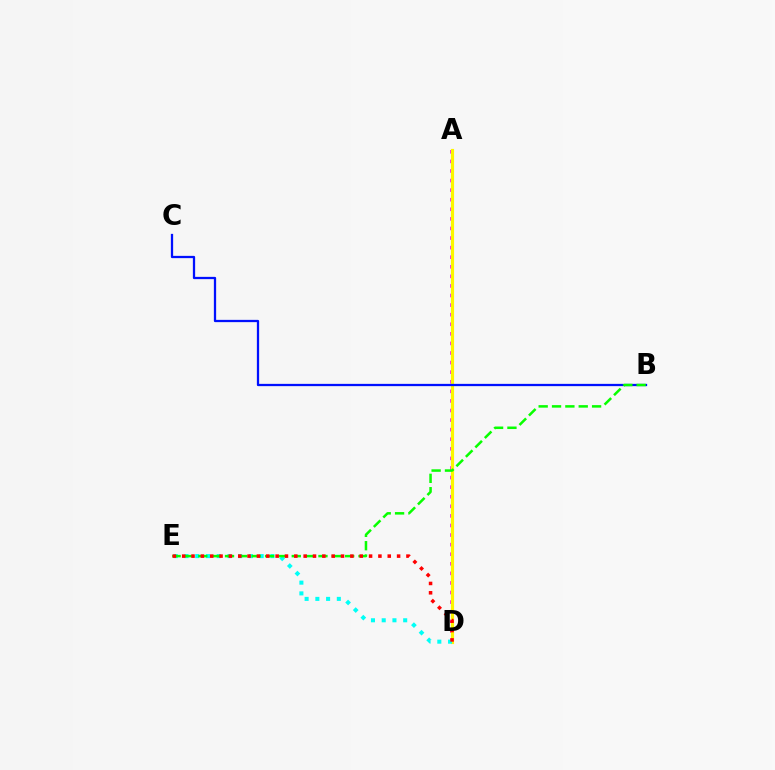{('A', 'D'): [{'color': '#ee00ff', 'line_style': 'dotted', 'thickness': 2.6}, {'color': '#fcf500', 'line_style': 'solid', 'thickness': 2.27}], ('B', 'C'): [{'color': '#0010ff', 'line_style': 'solid', 'thickness': 1.64}], ('D', 'E'): [{'color': '#00fff6', 'line_style': 'dotted', 'thickness': 2.92}, {'color': '#ff0000', 'line_style': 'dotted', 'thickness': 2.54}], ('B', 'E'): [{'color': '#08ff00', 'line_style': 'dashed', 'thickness': 1.81}]}